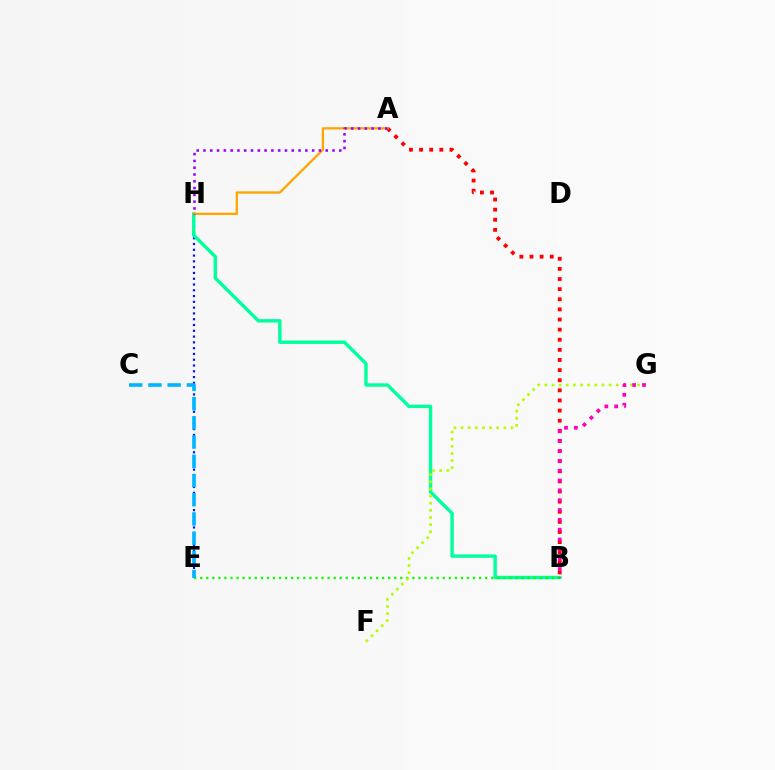{('A', 'B'): [{'color': '#ff0000', 'line_style': 'dotted', 'thickness': 2.75}], ('E', 'H'): [{'color': '#0010ff', 'line_style': 'dotted', 'thickness': 1.57}], ('B', 'H'): [{'color': '#00ff9d', 'line_style': 'solid', 'thickness': 2.44}], ('B', 'E'): [{'color': '#08ff00', 'line_style': 'dotted', 'thickness': 1.65}], ('F', 'G'): [{'color': '#b3ff00', 'line_style': 'dotted', 'thickness': 1.94}], ('A', 'H'): [{'color': '#ffa500', 'line_style': 'solid', 'thickness': 1.65}, {'color': '#9b00ff', 'line_style': 'dotted', 'thickness': 1.85}], ('C', 'E'): [{'color': '#00b5ff', 'line_style': 'dashed', 'thickness': 2.61}], ('B', 'G'): [{'color': '#ff00bd', 'line_style': 'dotted', 'thickness': 2.67}]}